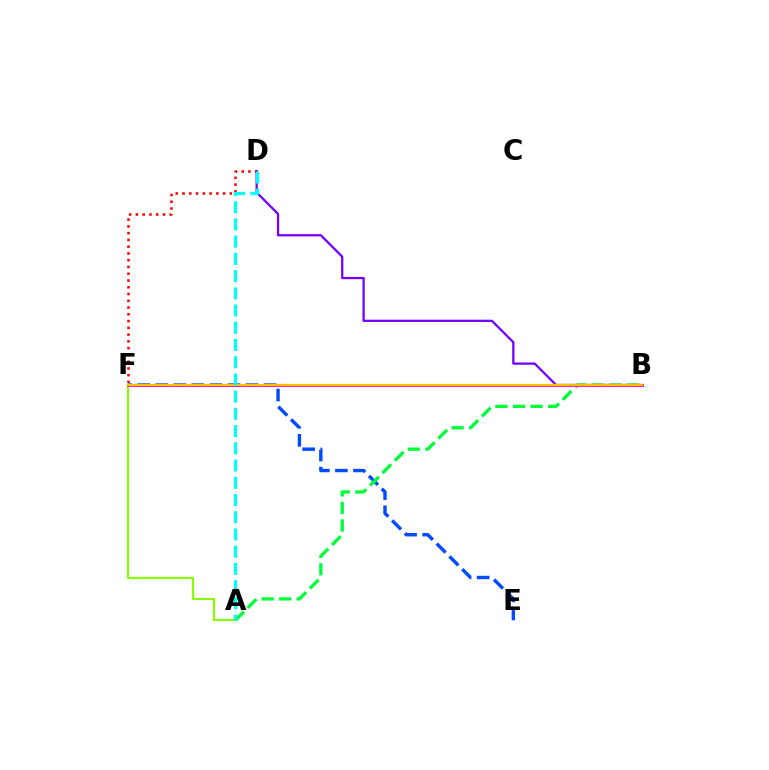{('D', 'F'): [{'color': '#ff0000', 'line_style': 'dotted', 'thickness': 1.84}], ('E', 'F'): [{'color': '#004bff', 'line_style': 'dashed', 'thickness': 2.45}], ('A', 'F'): [{'color': '#84ff00', 'line_style': 'solid', 'thickness': 1.54}], ('A', 'B'): [{'color': '#00ff39', 'line_style': 'dashed', 'thickness': 2.38}], ('B', 'D'): [{'color': '#7200ff', 'line_style': 'solid', 'thickness': 1.63}], ('B', 'F'): [{'color': '#ff00cf', 'line_style': 'solid', 'thickness': 2.05}, {'color': '#ffbd00', 'line_style': 'solid', 'thickness': 1.63}], ('A', 'D'): [{'color': '#00fff6', 'line_style': 'dashed', 'thickness': 2.34}]}